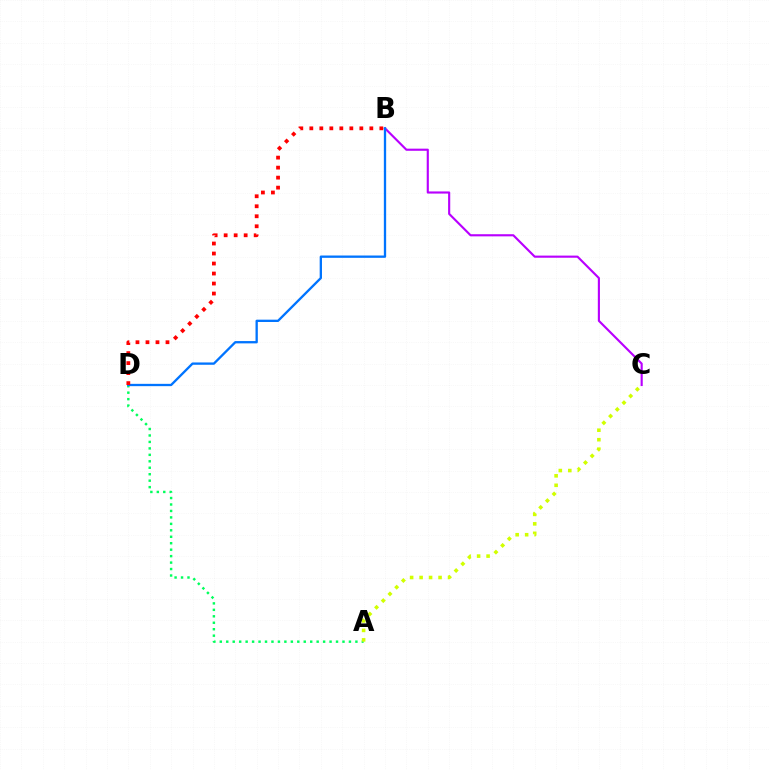{('B', 'C'): [{'color': '#b900ff', 'line_style': 'solid', 'thickness': 1.54}], ('A', 'D'): [{'color': '#00ff5c', 'line_style': 'dotted', 'thickness': 1.75}], ('B', 'D'): [{'color': '#0074ff', 'line_style': 'solid', 'thickness': 1.67}, {'color': '#ff0000', 'line_style': 'dotted', 'thickness': 2.72}], ('A', 'C'): [{'color': '#d1ff00', 'line_style': 'dotted', 'thickness': 2.58}]}